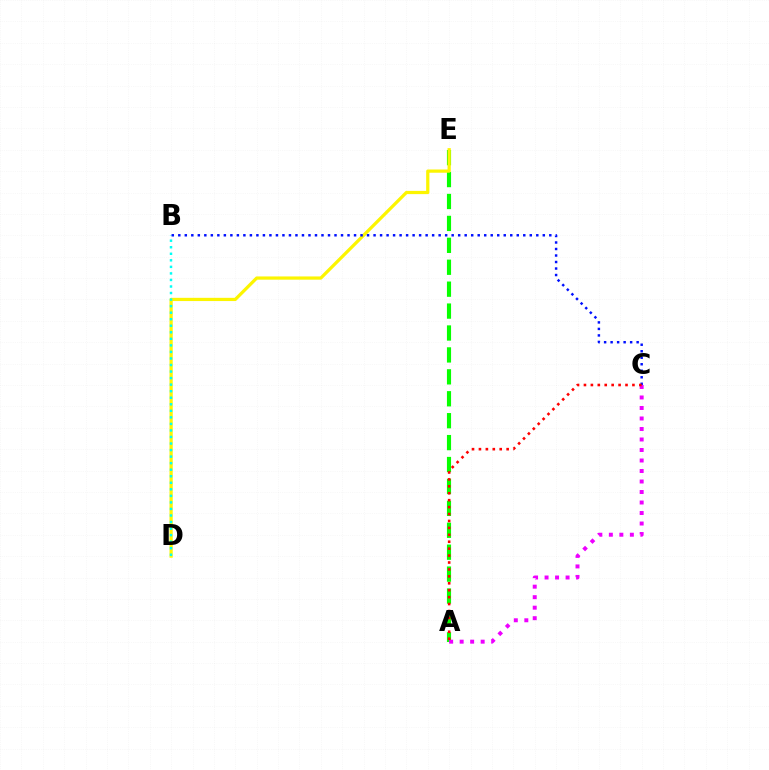{('A', 'E'): [{'color': '#08ff00', 'line_style': 'dashed', 'thickness': 2.98}], ('D', 'E'): [{'color': '#fcf500', 'line_style': 'solid', 'thickness': 2.33}], ('B', 'D'): [{'color': '#00fff6', 'line_style': 'dotted', 'thickness': 1.78}], ('B', 'C'): [{'color': '#0010ff', 'line_style': 'dotted', 'thickness': 1.77}], ('A', 'C'): [{'color': '#ee00ff', 'line_style': 'dotted', 'thickness': 2.85}, {'color': '#ff0000', 'line_style': 'dotted', 'thickness': 1.88}]}